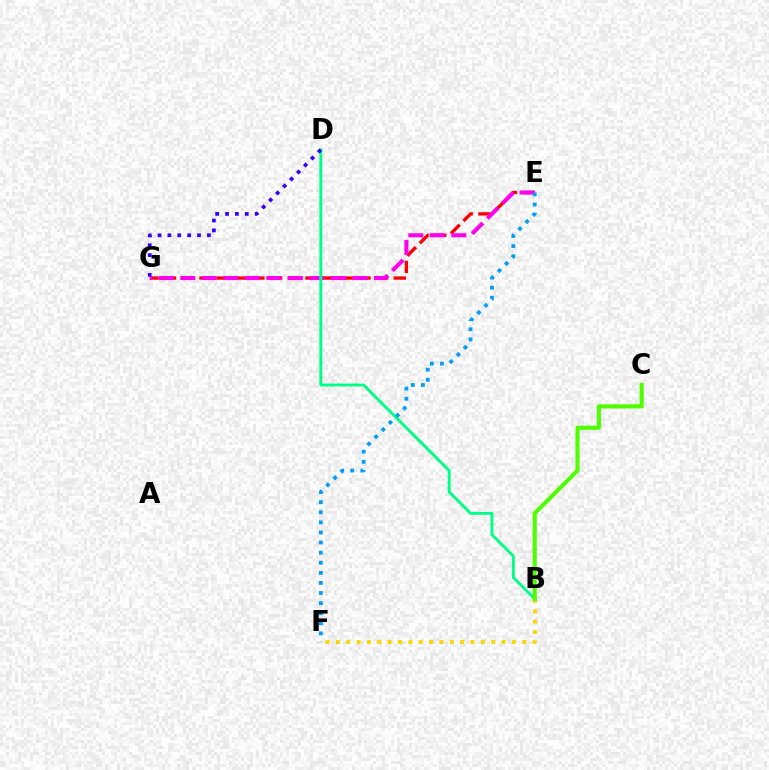{('E', 'G'): [{'color': '#ff0000', 'line_style': 'dashed', 'thickness': 2.4}, {'color': '#ff00ed', 'line_style': 'dashed', 'thickness': 2.92}], ('B', 'D'): [{'color': '#00ff86', 'line_style': 'solid', 'thickness': 2.08}], ('B', 'F'): [{'color': '#ffd500', 'line_style': 'dotted', 'thickness': 2.81}], ('E', 'F'): [{'color': '#009eff', 'line_style': 'dotted', 'thickness': 2.74}], ('D', 'G'): [{'color': '#3700ff', 'line_style': 'dotted', 'thickness': 2.68}], ('B', 'C'): [{'color': '#4fff00', 'line_style': 'solid', 'thickness': 2.95}]}